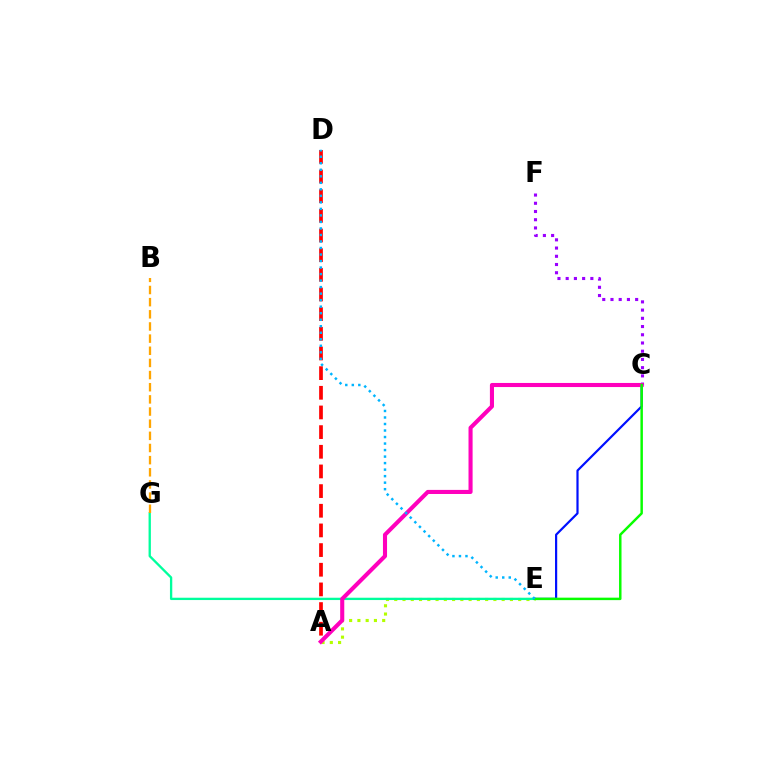{('A', 'E'): [{'color': '#b3ff00', 'line_style': 'dotted', 'thickness': 2.25}], ('A', 'D'): [{'color': '#ff0000', 'line_style': 'dashed', 'thickness': 2.67}], ('E', 'G'): [{'color': '#00ff9d', 'line_style': 'solid', 'thickness': 1.67}], ('B', 'G'): [{'color': '#ffa500', 'line_style': 'dashed', 'thickness': 1.65}], ('C', 'E'): [{'color': '#0010ff', 'line_style': 'solid', 'thickness': 1.58}, {'color': '#08ff00', 'line_style': 'solid', 'thickness': 1.77}], ('C', 'F'): [{'color': '#9b00ff', 'line_style': 'dotted', 'thickness': 2.23}], ('A', 'C'): [{'color': '#ff00bd', 'line_style': 'solid', 'thickness': 2.94}], ('D', 'E'): [{'color': '#00b5ff', 'line_style': 'dotted', 'thickness': 1.77}]}